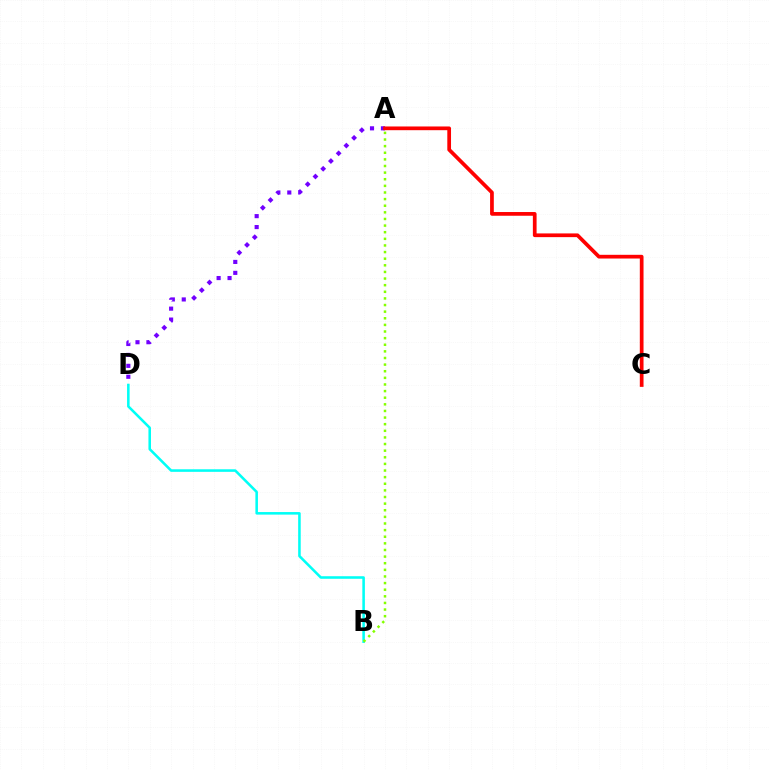{('B', 'D'): [{'color': '#00fff6', 'line_style': 'solid', 'thickness': 1.84}], ('A', 'D'): [{'color': '#7200ff', 'line_style': 'dotted', 'thickness': 2.97}], ('A', 'B'): [{'color': '#84ff00', 'line_style': 'dotted', 'thickness': 1.8}], ('A', 'C'): [{'color': '#ff0000', 'line_style': 'solid', 'thickness': 2.68}]}